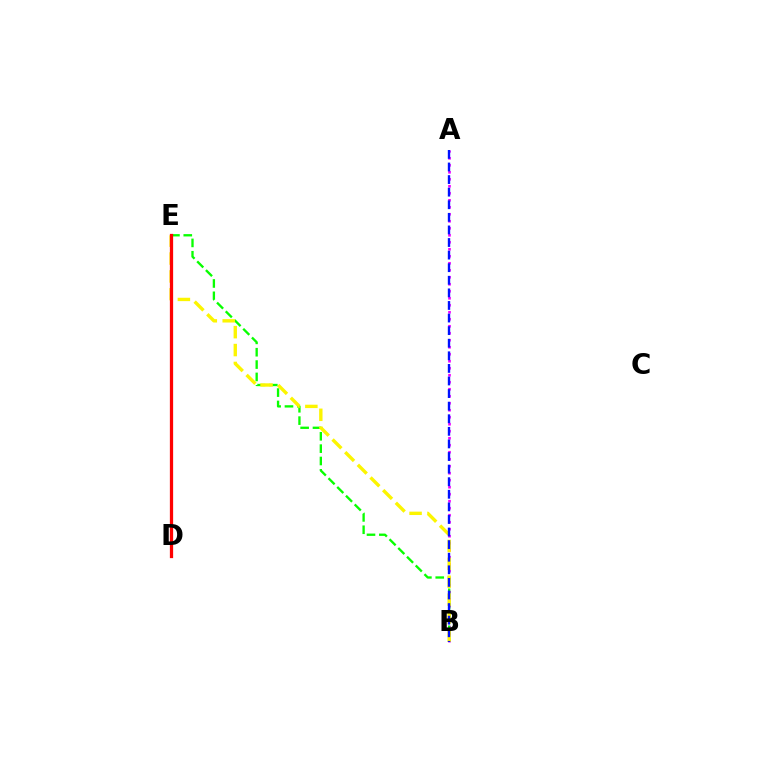{('A', 'B'): [{'color': '#ee00ff', 'line_style': 'dotted', 'thickness': 1.9}, {'color': '#0010ff', 'line_style': 'dashed', 'thickness': 1.71}], ('D', 'E'): [{'color': '#00fff6', 'line_style': 'solid', 'thickness': 1.87}, {'color': '#ff0000', 'line_style': 'solid', 'thickness': 2.34}], ('B', 'E'): [{'color': '#08ff00', 'line_style': 'dashed', 'thickness': 1.68}, {'color': '#fcf500', 'line_style': 'dashed', 'thickness': 2.43}]}